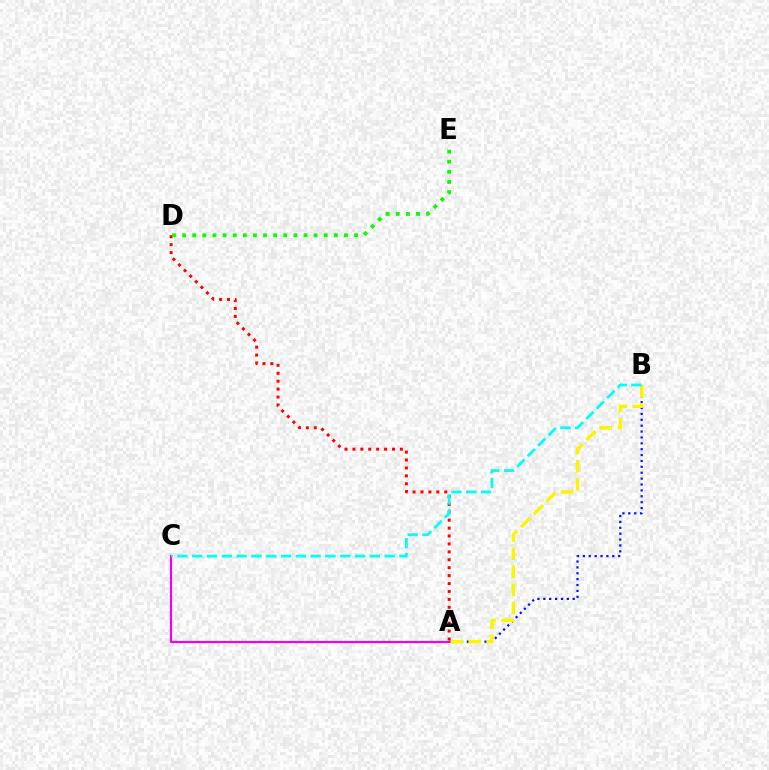{('A', 'B'): [{'color': '#0010ff', 'line_style': 'dotted', 'thickness': 1.6}, {'color': '#fcf500', 'line_style': 'dashed', 'thickness': 2.46}], ('A', 'C'): [{'color': '#ee00ff', 'line_style': 'solid', 'thickness': 1.55}], ('A', 'D'): [{'color': '#ff0000', 'line_style': 'dotted', 'thickness': 2.15}], ('B', 'C'): [{'color': '#00fff6', 'line_style': 'dashed', 'thickness': 2.01}], ('D', 'E'): [{'color': '#08ff00', 'line_style': 'dotted', 'thickness': 2.75}]}